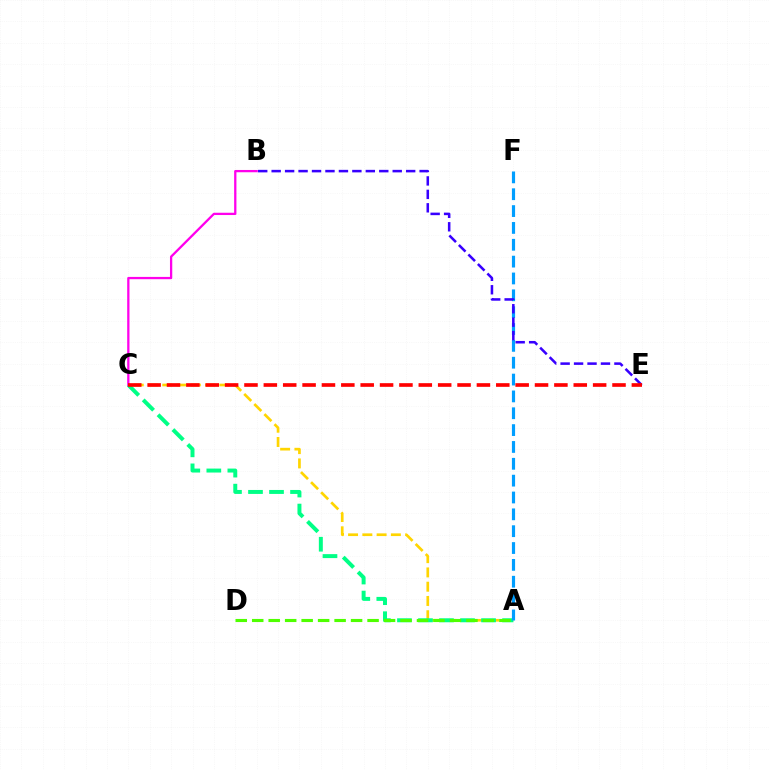{('B', 'C'): [{'color': '#ff00ed', 'line_style': 'solid', 'thickness': 1.64}], ('A', 'C'): [{'color': '#ffd500', 'line_style': 'dashed', 'thickness': 1.94}, {'color': '#00ff86', 'line_style': 'dashed', 'thickness': 2.86}], ('A', 'D'): [{'color': '#4fff00', 'line_style': 'dashed', 'thickness': 2.24}], ('A', 'F'): [{'color': '#009eff', 'line_style': 'dashed', 'thickness': 2.29}], ('B', 'E'): [{'color': '#3700ff', 'line_style': 'dashed', 'thickness': 1.83}], ('C', 'E'): [{'color': '#ff0000', 'line_style': 'dashed', 'thickness': 2.63}]}